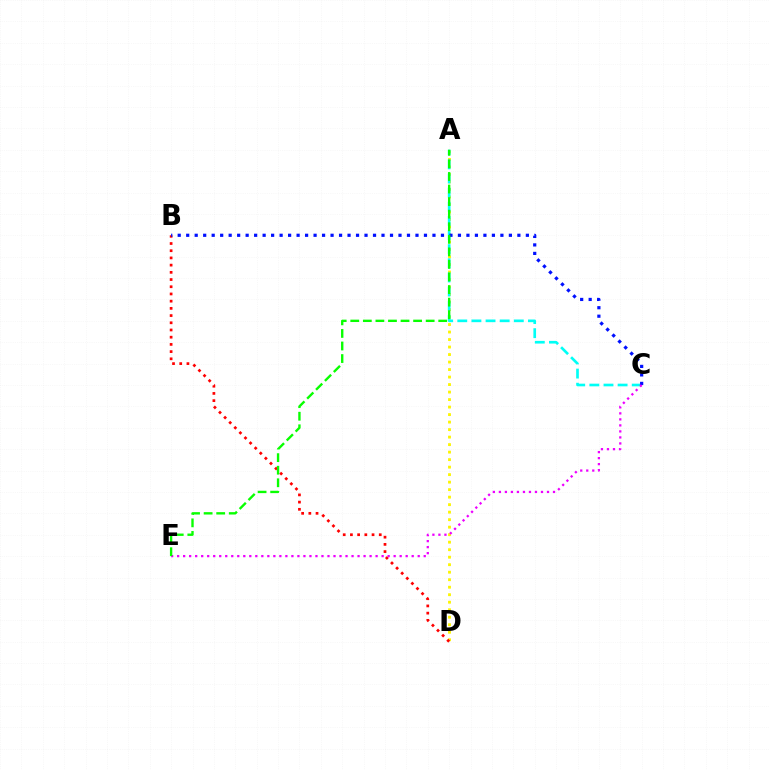{('A', 'D'): [{'color': '#fcf500', 'line_style': 'dotted', 'thickness': 2.04}], ('A', 'C'): [{'color': '#00fff6', 'line_style': 'dashed', 'thickness': 1.92}], ('B', 'D'): [{'color': '#ff0000', 'line_style': 'dotted', 'thickness': 1.96}], ('B', 'C'): [{'color': '#0010ff', 'line_style': 'dotted', 'thickness': 2.31}], ('C', 'E'): [{'color': '#ee00ff', 'line_style': 'dotted', 'thickness': 1.63}], ('A', 'E'): [{'color': '#08ff00', 'line_style': 'dashed', 'thickness': 1.71}]}